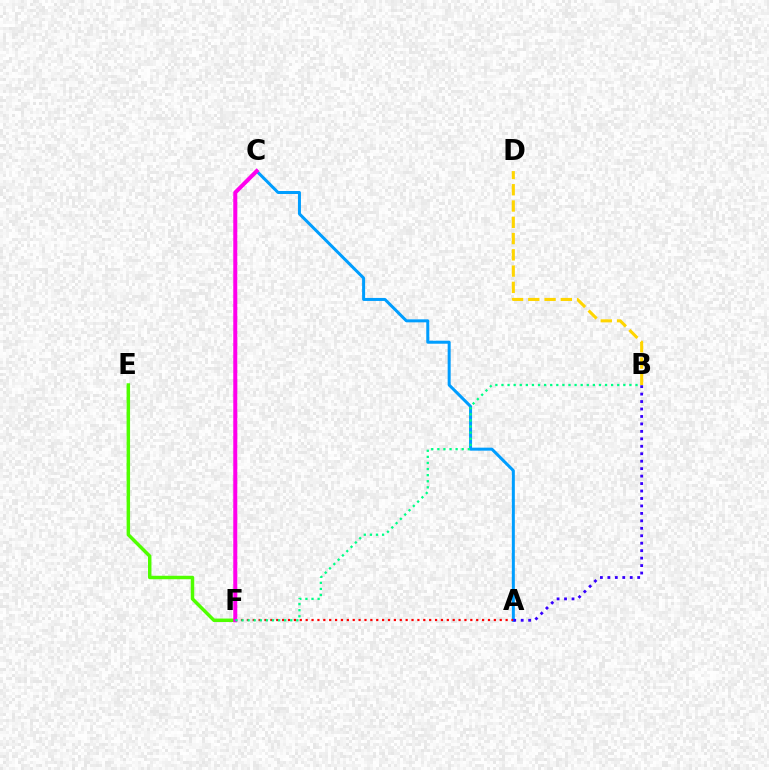{('A', 'C'): [{'color': '#009eff', 'line_style': 'solid', 'thickness': 2.17}], ('A', 'F'): [{'color': '#ff0000', 'line_style': 'dotted', 'thickness': 1.6}], ('E', 'F'): [{'color': '#4fff00', 'line_style': 'solid', 'thickness': 2.49}], ('C', 'F'): [{'color': '#ff00ed', 'line_style': 'solid', 'thickness': 2.9}], ('A', 'B'): [{'color': '#3700ff', 'line_style': 'dotted', 'thickness': 2.03}], ('B', 'F'): [{'color': '#00ff86', 'line_style': 'dotted', 'thickness': 1.66}], ('B', 'D'): [{'color': '#ffd500', 'line_style': 'dashed', 'thickness': 2.21}]}